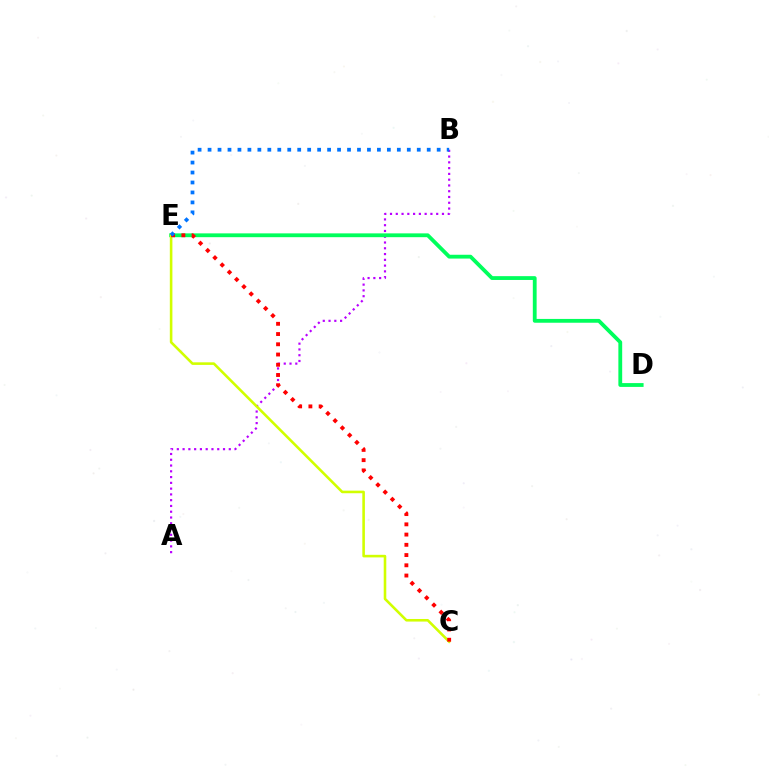{('A', 'B'): [{'color': '#b900ff', 'line_style': 'dotted', 'thickness': 1.57}], ('D', 'E'): [{'color': '#00ff5c', 'line_style': 'solid', 'thickness': 2.75}], ('C', 'E'): [{'color': '#d1ff00', 'line_style': 'solid', 'thickness': 1.86}, {'color': '#ff0000', 'line_style': 'dotted', 'thickness': 2.78}], ('B', 'E'): [{'color': '#0074ff', 'line_style': 'dotted', 'thickness': 2.71}]}